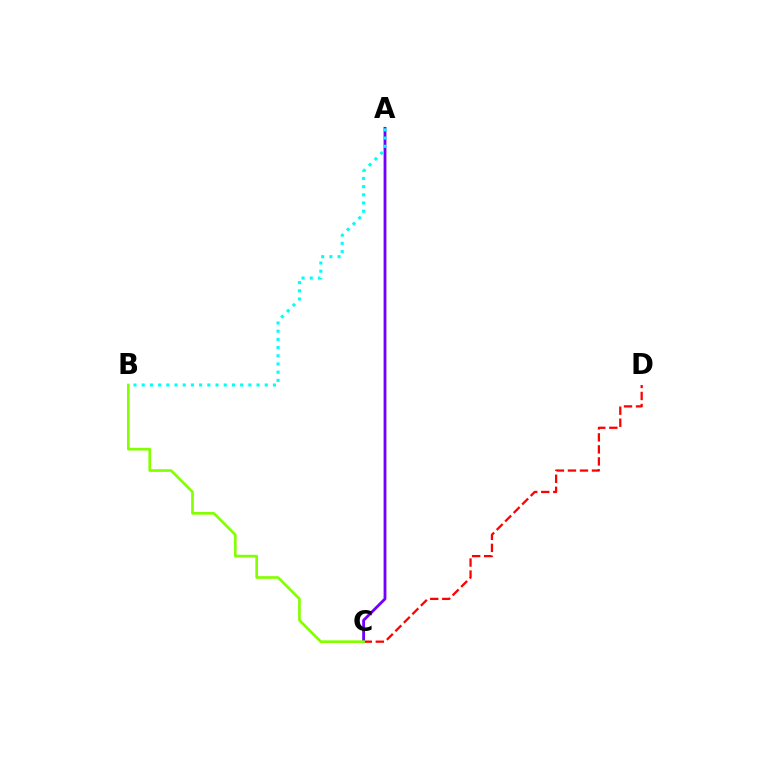{('C', 'D'): [{'color': '#ff0000', 'line_style': 'dashed', 'thickness': 1.63}], ('A', 'C'): [{'color': '#7200ff', 'line_style': 'solid', 'thickness': 2.03}], ('B', 'C'): [{'color': '#84ff00', 'line_style': 'solid', 'thickness': 1.92}], ('A', 'B'): [{'color': '#00fff6', 'line_style': 'dotted', 'thickness': 2.23}]}